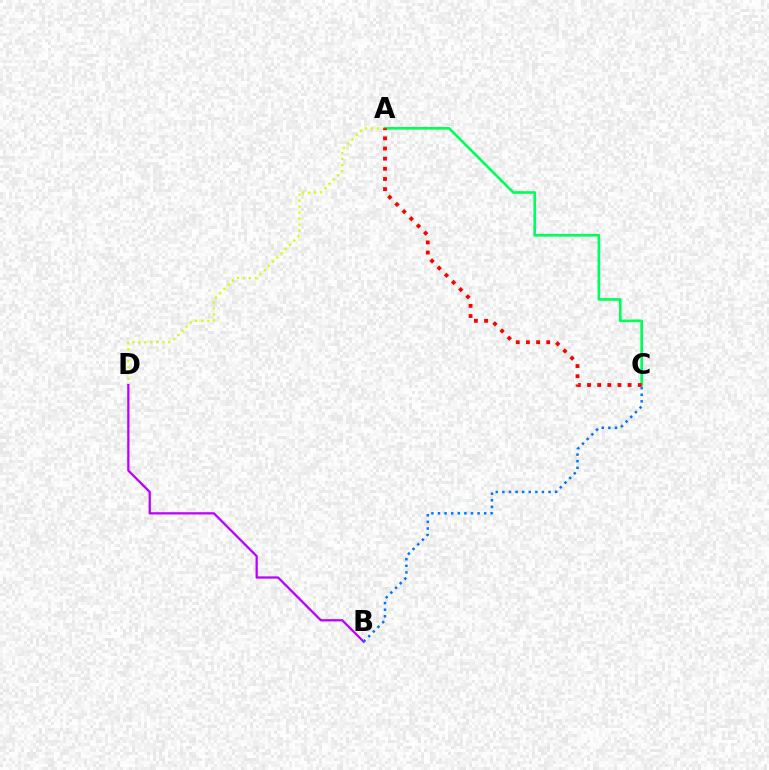{('A', 'D'): [{'color': '#d1ff00', 'line_style': 'dotted', 'thickness': 1.63}], ('A', 'C'): [{'color': '#00ff5c', 'line_style': 'solid', 'thickness': 1.91}, {'color': '#ff0000', 'line_style': 'dotted', 'thickness': 2.76}], ('B', 'D'): [{'color': '#b900ff', 'line_style': 'solid', 'thickness': 1.61}], ('B', 'C'): [{'color': '#0074ff', 'line_style': 'dotted', 'thickness': 1.79}]}